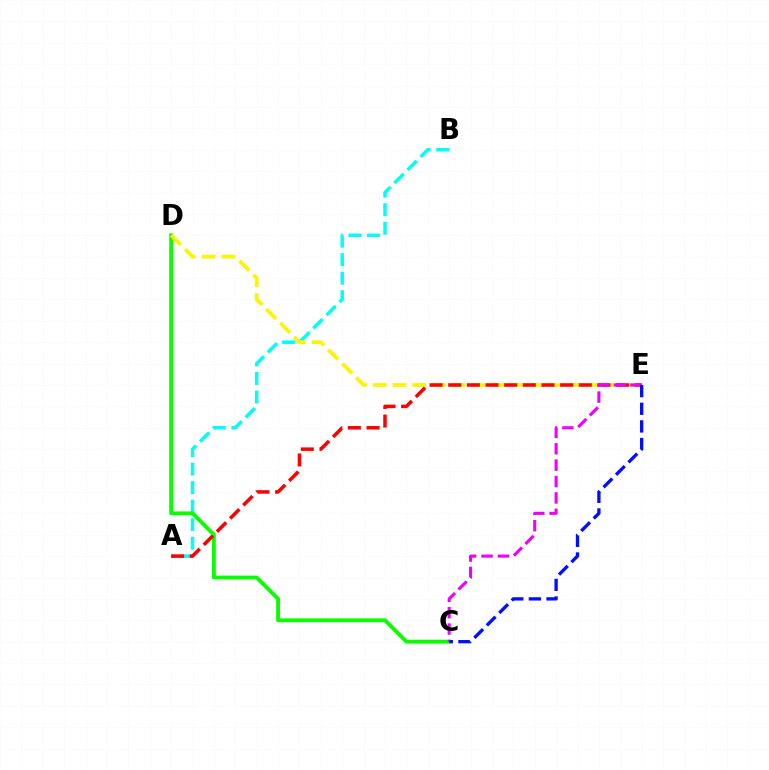{('A', 'B'): [{'color': '#00fff6', 'line_style': 'dashed', 'thickness': 2.52}], ('C', 'D'): [{'color': '#08ff00', 'line_style': 'solid', 'thickness': 2.77}], ('D', 'E'): [{'color': '#fcf500', 'line_style': 'dashed', 'thickness': 2.68}], ('A', 'E'): [{'color': '#ff0000', 'line_style': 'dashed', 'thickness': 2.53}], ('C', 'E'): [{'color': '#ee00ff', 'line_style': 'dashed', 'thickness': 2.23}, {'color': '#0010ff', 'line_style': 'dashed', 'thickness': 2.39}]}